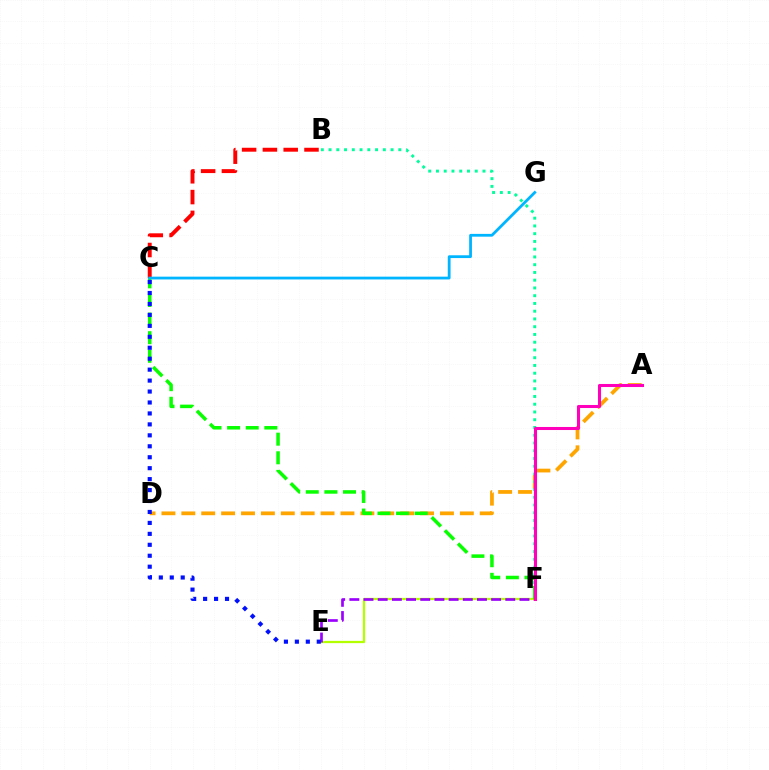{('A', 'D'): [{'color': '#ffa500', 'line_style': 'dashed', 'thickness': 2.7}], ('E', 'F'): [{'color': '#b3ff00', 'line_style': 'solid', 'thickness': 1.62}, {'color': '#9b00ff', 'line_style': 'dashed', 'thickness': 1.93}], ('B', 'F'): [{'color': '#00ff9d', 'line_style': 'dotted', 'thickness': 2.11}], ('C', 'F'): [{'color': '#08ff00', 'line_style': 'dashed', 'thickness': 2.53}], ('C', 'E'): [{'color': '#0010ff', 'line_style': 'dotted', 'thickness': 2.97}], ('B', 'C'): [{'color': '#ff0000', 'line_style': 'dashed', 'thickness': 2.82}], ('C', 'G'): [{'color': '#00b5ff', 'line_style': 'solid', 'thickness': 2.01}], ('A', 'F'): [{'color': '#ff00bd', 'line_style': 'solid', 'thickness': 2.2}]}